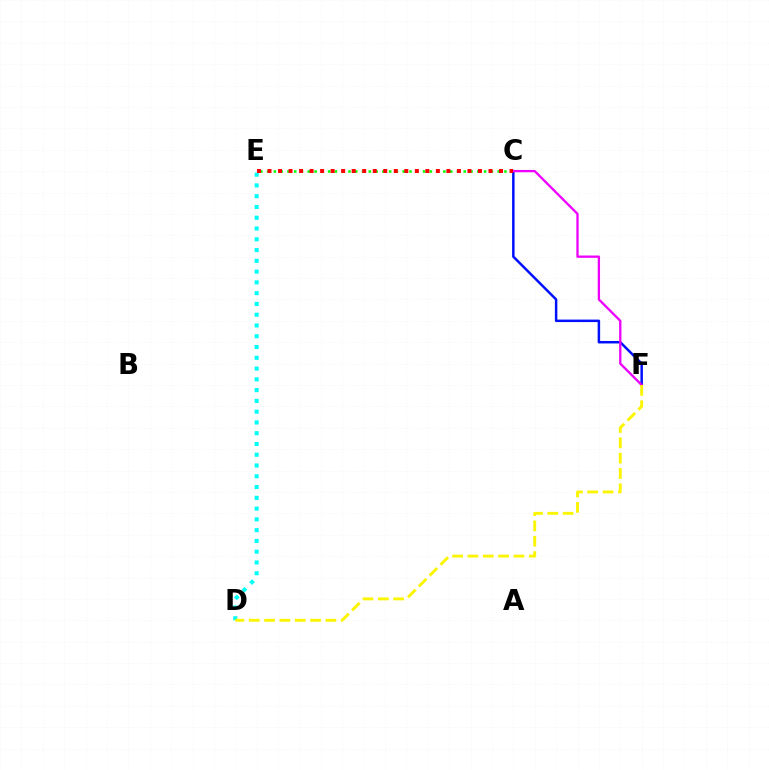{('D', 'E'): [{'color': '#00fff6', 'line_style': 'dotted', 'thickness': 2.93}], ('C', 'E'): [{'color': '#08ff00', 'line_style': 'dotted', 'thickness': 1.84}, {'color': '#ff0000', 'line_style': 'dotted', 'thickness': 2.86}], ('C', 'F'): [{'color': '#0010ff', 'line_style': 'solid', 'thickness': 1.79}, {'color': '#ee00ff', 'line_style': 'solid', 'thickness': 1.66}], ('D', 'F'): [{'color': '#fcf500', 'line_style': 'dashed', 'thickness': 2.08}]}